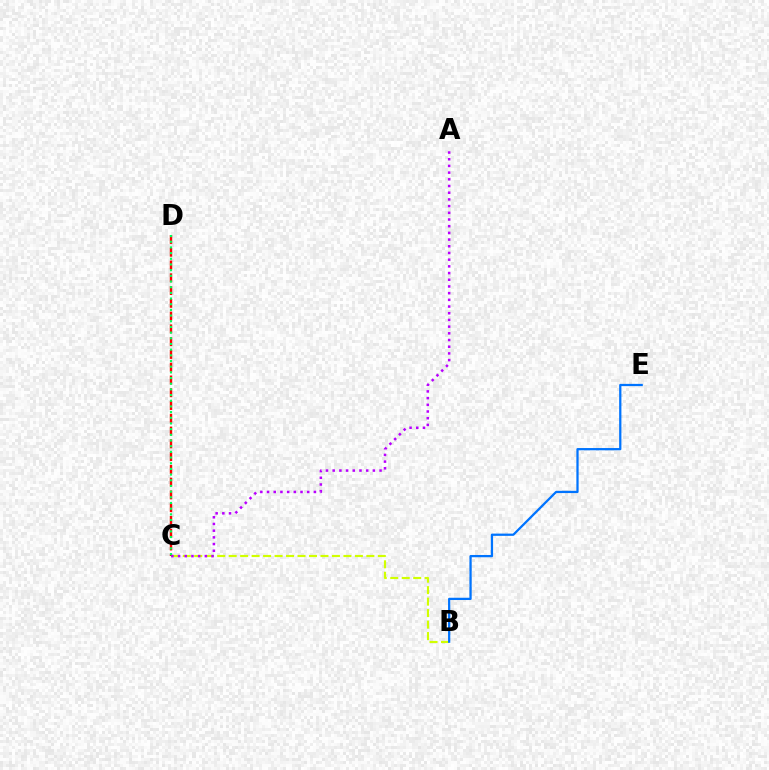{('B', 'C'): [{'color': '#d1ff00', 'line_style': 'dashed', 'thickness': 1.56}], ('C', 'D'): [{'color': '#ff0000', 'line_style': 'dashed', 'thickness': 1.74}, {'color': '#00ff5c', 'line_style': 'dotted', 'thickness': 1.54}], ('A', 'C'): [{'color': '#b900ff', 'line_style': 'dotted', 'thickness': 1.82}], ('B', 'E'): [{'color': '#0074ff', 'line_style': 'solid', 'thickness': 1.63}]}